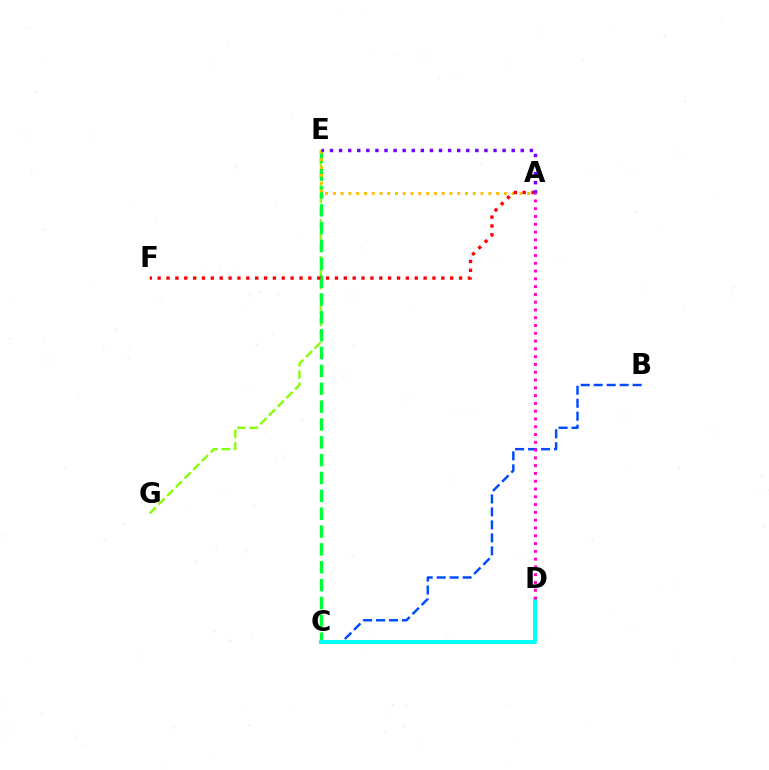{('E', 'G'): [{'color': '#84ff00', 'line_style': 'dashed', 'thickness': 1.67}], ('C', 'E'): [{'color': '#00ff39', 'line_style': 'dashed', 'thickness': 2.42}], ('B', 'C'): [{'color': '#004bff', 'line_style': 'dashed', 'thickness': 1.76}], ('A', 'E'): [{'color': '#ffbd00', 'line_style': 'dotted', 'thickness': 2.11}, {'color': '#7200ff', 'line_style': 'dotted', 'thickness': 2.47}], ('A', 'F'): [{'color': '#ff0000', 'line_style': 'dotted', 'thickness': 2.41}], ('C', 'D'): [{'color': '#00fff6', 'line_style': 'solid', 'thickness': 2.84}], ('A', 'D'): [{'color': '#ff00cf', 'line_style': 'dotted', 'thickness': 2.12}]}